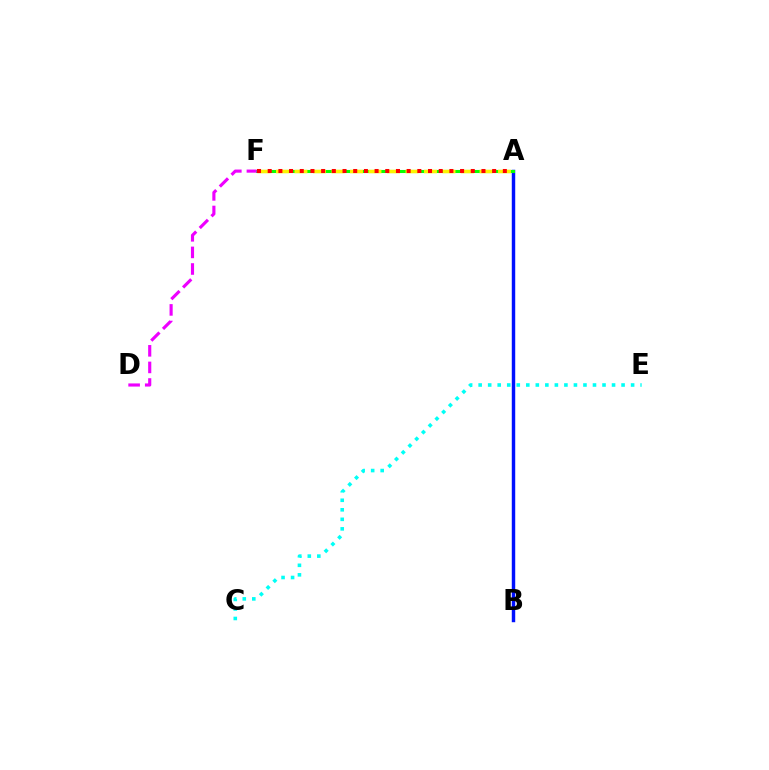{('A', 'B'): [{'color': '#0010ff', 'line_style': 'solid', 'thickness': 2.47}], ('A', 'F'): [{'color': '#08ff00', 'line_style': 'solid', 'thickness': 2.21}, {'color': '#fcf500', 'line_style': 'dashed', 'thickness': 2.51}, {'color': '#ff0000', 'line_style': 'dotted', 'thickness': 2.9}], ('C', 'E'): [{'color': '#00fff6', 'line_style': 'dotted', 'thickness': 2.59}], ('D', 'F'): [{'color': '#ee00ff', 'line_style': 'dashed', 'thickness': 2.25}]}